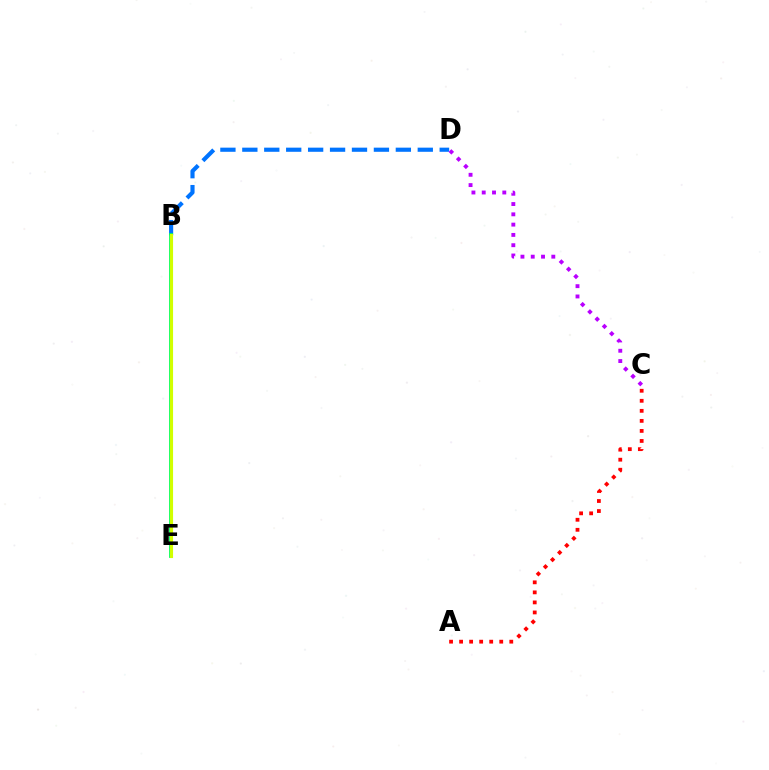{('B', 'D'): [{'color': '#0074ff', 'line_style': 'dashed', 'thickness': 2.98}], ('B', 'E'): [{'color': '#00ff5c', 'line_style': 'solid', 'thickness': 2.73}, {'color': '#d1ff00', 'line_style': 'solid', 'thickness': 2.25}], ('A', 'C'): [{'color': '#ff0000', 'line_style': 'dotted', 'thickness': 2.73}], ('C', 'D'): [{'color': '#b900ff', 'line_style': 'dotted', 'thickness': 2.8}]}